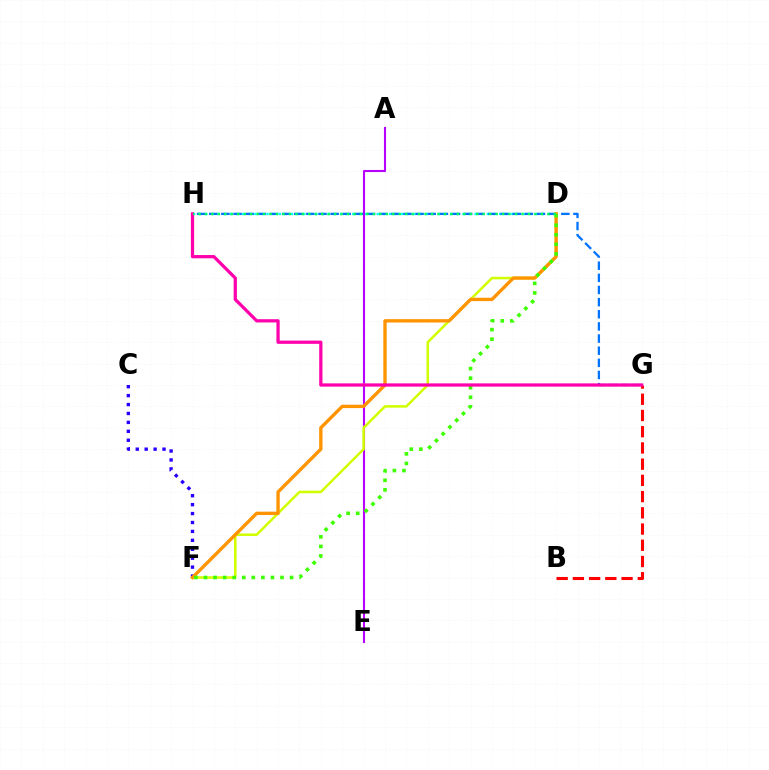{('B', 'G'): [{'color': '#ff0000', 'line_style': 'dashed', 'thickness': 2.2}], ('C', 'F'): [{'color': '#2500ff', 'line_style': 'dotted', 'thickness': 2.43}], ('D', 'H'): [{'color': '#00fff6', 'line_style': 'dotted', 'thickness': 1.66}, {'color': '#00ff5c', 'line_style': 'dotted', 'thickness': 1.76}], ('A', 'E'): [{'color': '#b900ff', 'line_style': 'solid', 'thickness': 1.51}], ('G', 'H'): [{'color': '#0074ff', 'line_style': 'dashed', 'thickness': 1.65}, {'color': '#ff00ac', 'line_style': 'solid', 'thickness': 2.34}], ('D', 'F'): [{'color': '#d1ff00', 'line_style': 'solid', 'thickness': 1.83}, {'color': '#ff9400', 'line_style': 'solid', 'thickness': 2.42}, {'color': '#3dff00', 'line_style': 'dotted', 'thickness': 2.6}]}